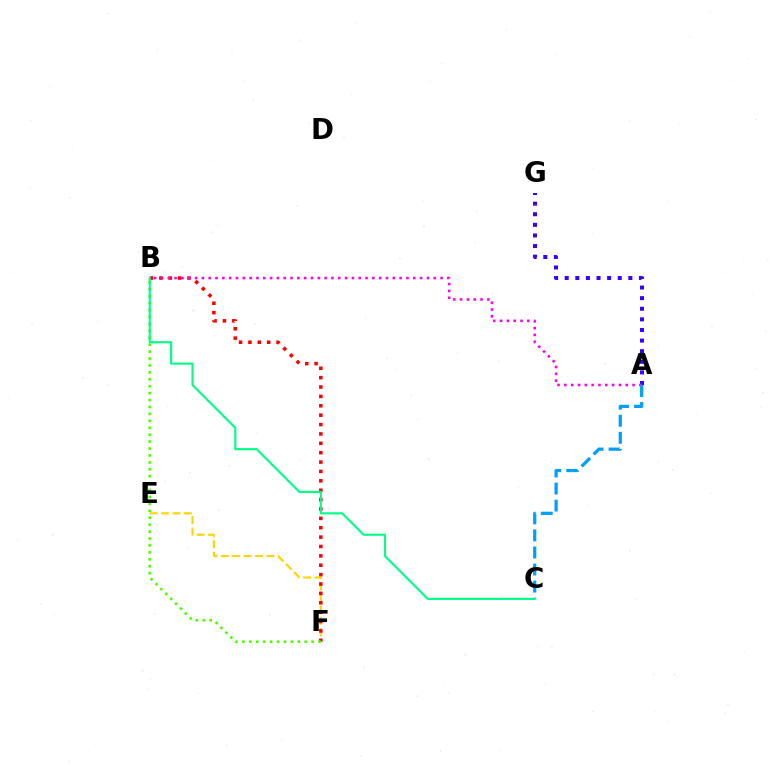{('A', 'G'): [{'color': '#3700ff', 'line_style': 'dotted', 'thickness': 2.88}], ('E', 'F'): [{'color': '#ffd500', 'line_style': 'dashed', 'thickness': 1.55}], ('B', 'F'): [{'color': '#ff0000', 'line_style': 'dotted', 'thickness': 2.55}, {'color': '#4fff00', 'line_style': 'dotted', 'thickness': 1.88}], ('A', 'B'): [{'color': '#ff00ed', 'line_style': 'dotted', 'thickness': 1.85}], ('A', 'C'): [{'color': '#009eff', 'line_style': 'dashed', 'thickness': 2.32}], ('B', 'C'): [{'color': '#00ff86', 'line_style': 'solid', 'thickness': 1.54}]}